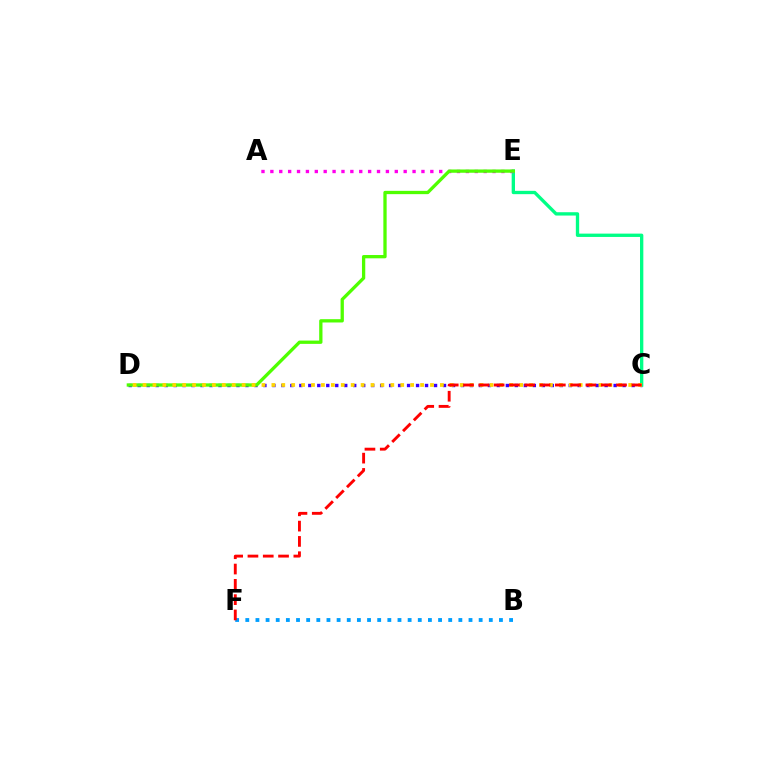{('C', 'D'): [{'color': '#3700ff', 'line_style': 'dotted', 'thickness': 2.44}, {'color': '#ffd500', 'line_style': 'dotted', 'thickness': 2.69}], ('C', 'E'): [{'color': '#00ff86', 'line_style': 'solid', 'thickness': 2.4}], ('B', 'F'): [{'color': '#009eff', 'line_style': 'dotted', 'thickness': 2.76}], ('A', 'E'): [{'color': '#ff00ed', 'line_style': 'dotted', 'thickness': 2.41}], ('D', 'E'): [{'color': '#4fff00', 'line_style': 'solid', 'thickness': 2.37}], ('C', 'F'): [{'color': '#ff0000', 'line_style': 'dashed', 'thickness': 2.08}]}